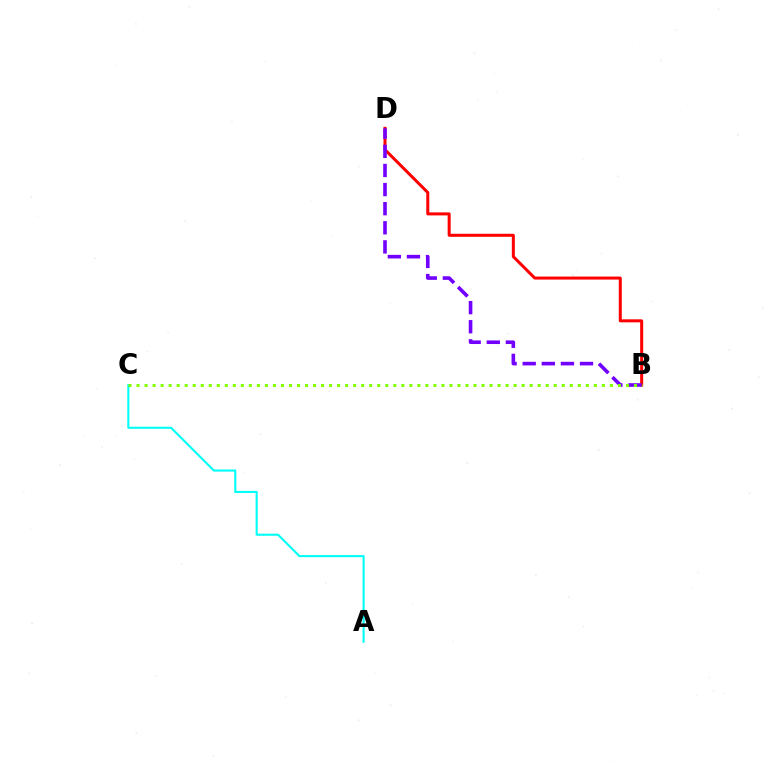{('B', 'D'): [{'color': '#ff0000', 'line_style': 'solid', 'thickness': 2.17}, {'color': '#7200ff', 'line_style': 'dashed', 'thickness': 2.6}], ('A', 'C'): [{'color': '#00fff6', 'line_style': 'solid', 'thickness': 1.52}], ('B', 'C'): [{'color': '#84ff00', 'line_style': 'dotted', 'thickness': 2.18}]}